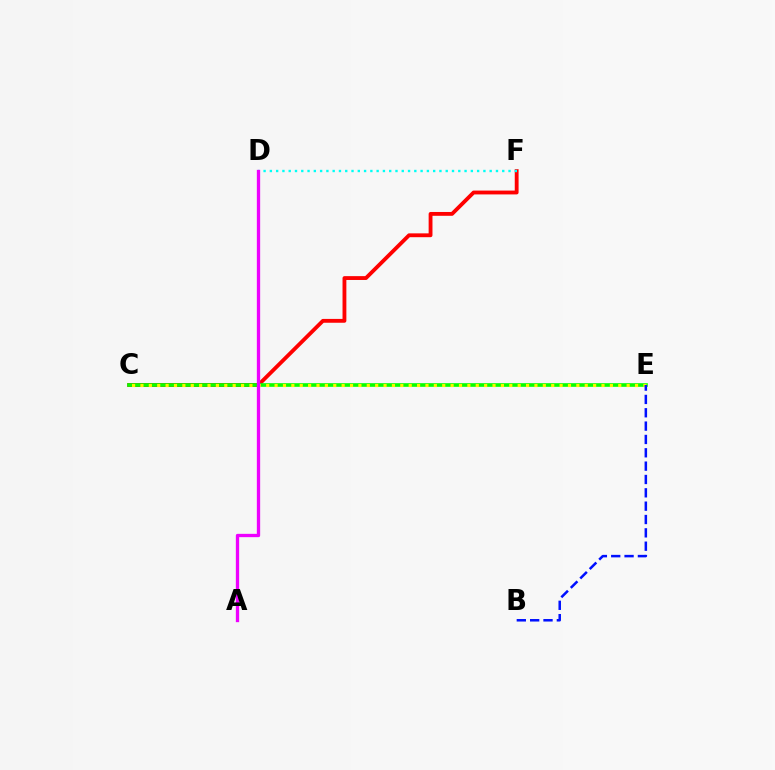{('C', 'F'): [{'color': '#ff0000', 'line_style': 'solid', 'thickness': 2.76}], ('C', 'E'): [{'color': '#08ff00', 'line_style': 'solid', 'thickness': 2.63}, {'color': '#fcf500', 'line_style': 'dotted', 'thickness': 2.28}], ('D', 'F'): [{'color': '#00fff6', 'line_style': 'dotted', 'thickness': 1.71}], ('A', 'D'): [{'color': '#ee00ff', 'line_style': 'solid', 'thickness': 2.39}], ('B', 'E'): [{'color': '#0010ff', 'line_style': 'dashed', 'thickness': 1.81}]}